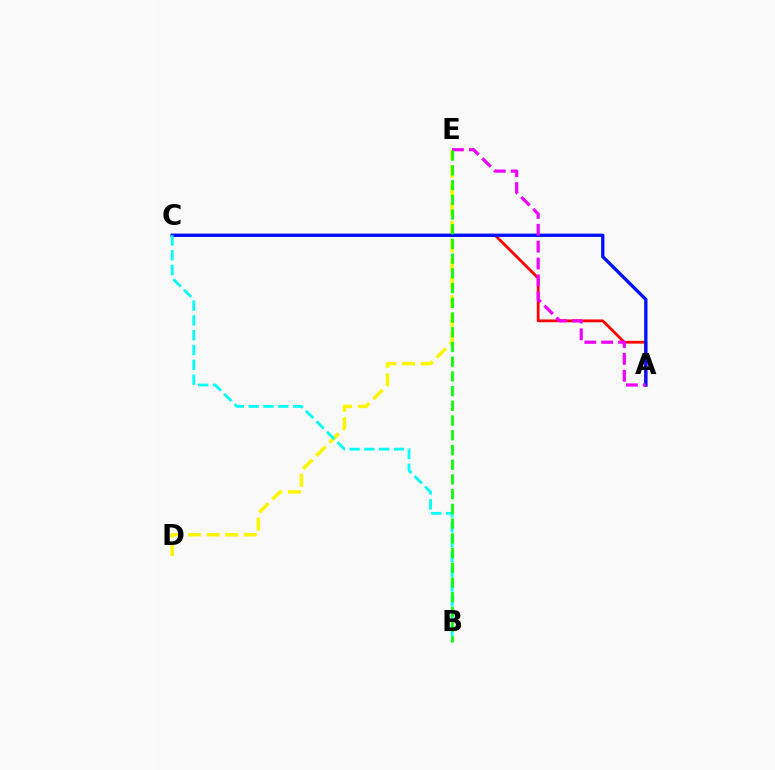{('A', 'C'): [{'color': '#ff0000', 'line_style': 'solid', 'thickness': 1.99}, {'color': '#0010ff', 'line_style': 'solid', 'thickness': 2.38}], ('D', 'E'): [{'color': '#fcf500', 'line_style': 'dashed', 'thickness': 2.53}], ('B', 'C'): [{'color': '#00fff6', 'line_style': 'dashed', 'thickness': 2.01}], ('A', 'E'): [{'color': '#ee00ff', 'line_style': 'dashed', 'thickness': 2.29}], ('B', 'E'): [{'color': '#08ff00', 'line_style': 'dashed', 'thickness': 2.0}]}